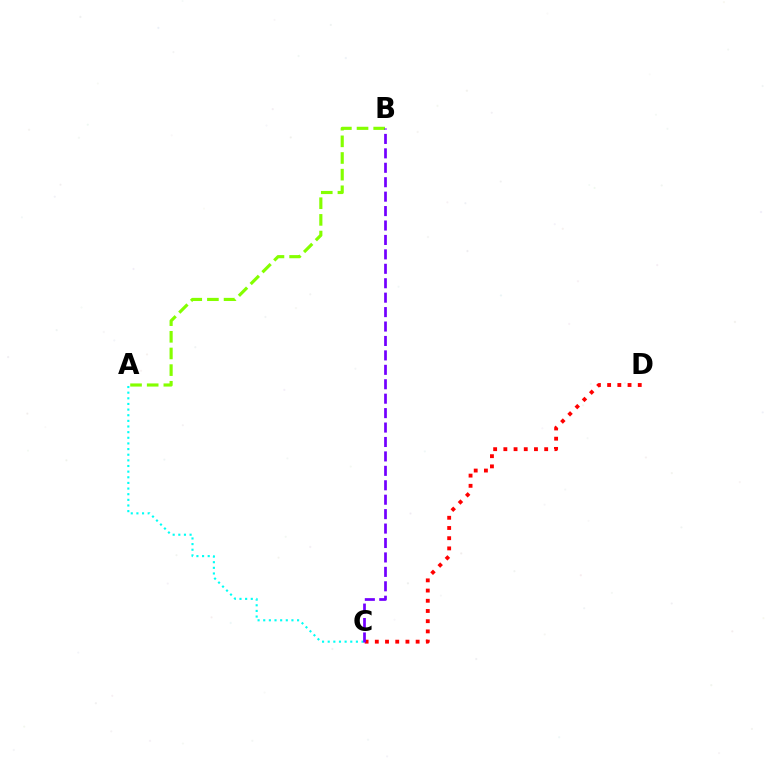{('A', 'B'): [{'color': '#84ff00', 'line_style': 'dashed', 'thickness': 2.26}], ('C', 'D'): [{'color': '#ff0000', 'line_style': 'dotted', 'thickness': 2.77}], ('A', 'C'): [{'color': '#00fff6', 'line_style': 'dotted', 'thickness': 1.53}], ('B', 'C'): [{'color': '#7200ff', 'line_style': 'dashed', 'thickness': 1.96}]}